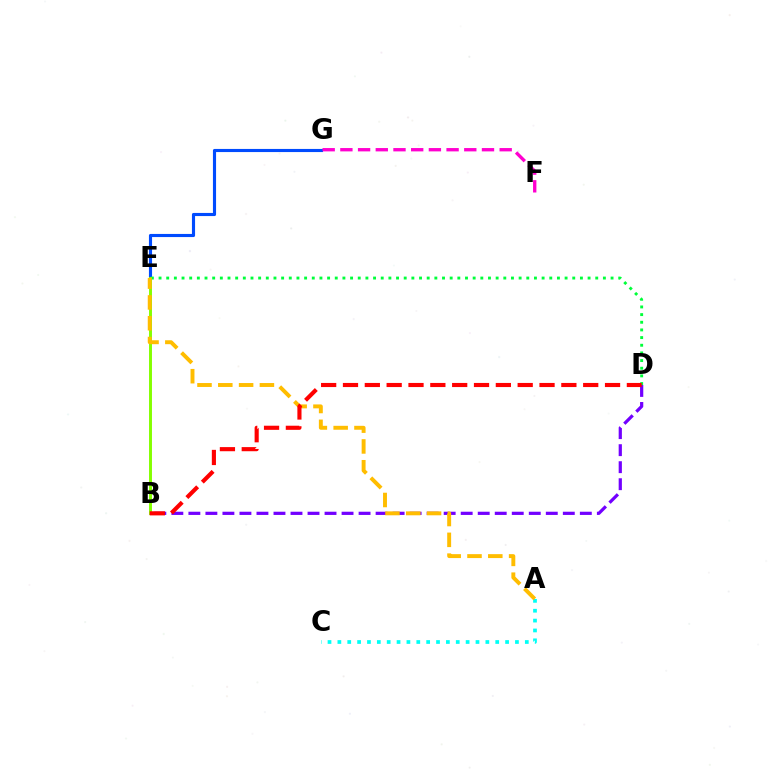{('E', 'G'): [{'color': '#004bff', 'line_style': 'solid', 'thickness': 2.25}], ('F', 'G'): [{'color': '#ff00cf', 'line_style': 'dashed', 'thickness': 2.4}], ('A', 'C'): [{'color': '#00fff6', 'line_style': 'dotted', 'thickness': 2.68}], ('D', 'E'): [{'color': '#00ff39', 'line_style': 'dotted', 'thickness': 2.08}], ('B', 'D'): [{'color': '#7200ff', 'line_style': 'dashed', 'thickness': 2.31}, {'color': '#ff0000', 'line_style': 'dashed', 'thickness': 2.97}], ('B', 'E'): [{'color': '#84ff00', 'line_style': 'solid', 'thickness': 2.11}], ('A', 'E'): [{'color': '#ffbd00', 'line_style': 'dashed', 'thickness': 2.83}]}